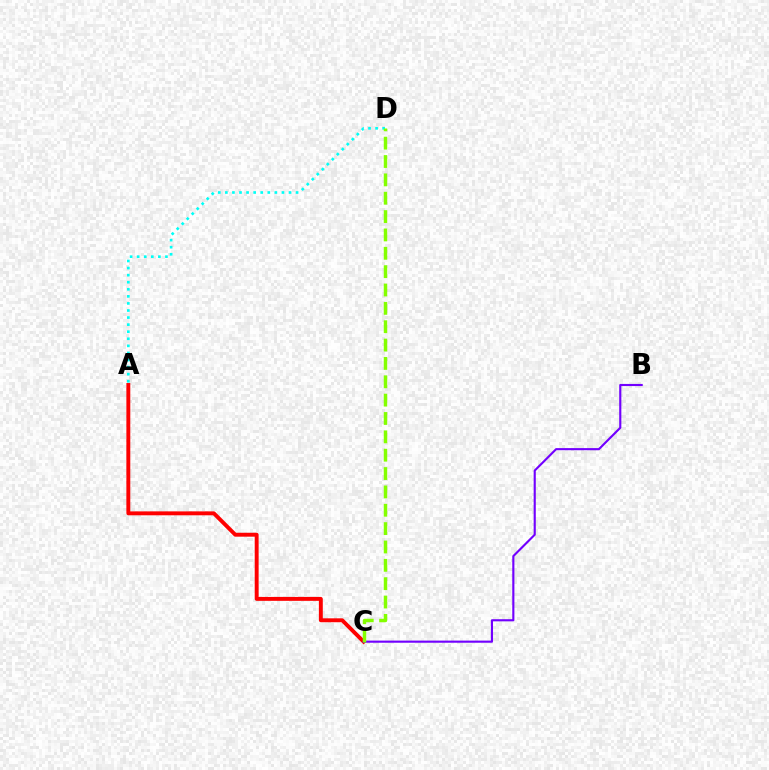{('A', 'D'): [{'color': '#00fff6', 'line_style': 'dotted', 'thickness': 1.92}], ('A', 'C'): [{'color': '#ff0000', 'line_style': 'solid', 'thickness': 2.82}], ('B', 'C'): [{'color': '#7200ff', 'line_style': 'solid', 'thickness': 1.54}], ('C', 'D'): [{'color': '#84ff00', 'line_style': 'dashed', 'thickness': 2.49}]}